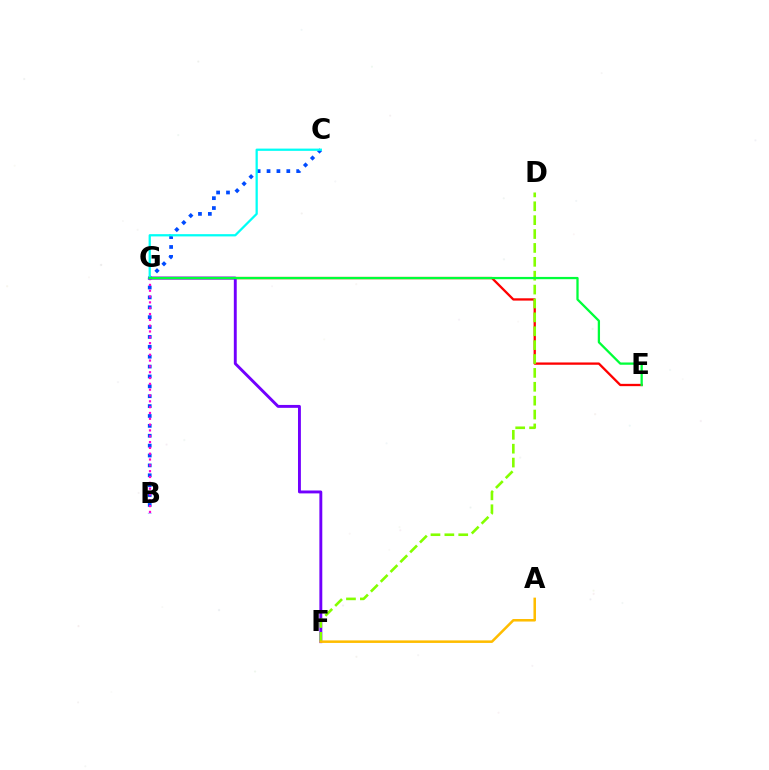{('B', 'C'): [{'color': '#004bff', 'line_style': 'dotted', 'thickness': 2.68}], ('E', 'G'): [{'color': '#ff0000', 'line_style': 'solid', 'thickness': 1.66}, {'color': '#00ff39', 'line_style': 'solid', 'thickness': 1.64}], ('B', 'G'): [{'color': '#ff00cf', 'line_style': 'dotted', 'thickness': 1.58}], ('F', 'G'): [{'color': '#7200ff', 'line_style': 'solid', 'thickness': 2.09}], ('C', 'G'): [{'color': '#00fff6', 'line_style': 'solid', 'thickness': 1.62}], ('D', 'F'): [{'color': '#84ff00', 'line_style': 'dashed', 'thickness': 1.89}], ('A', 'F'): [{'color': '#ffbd00', 'line_style': 'solid', 'thickness': 1.82}]}